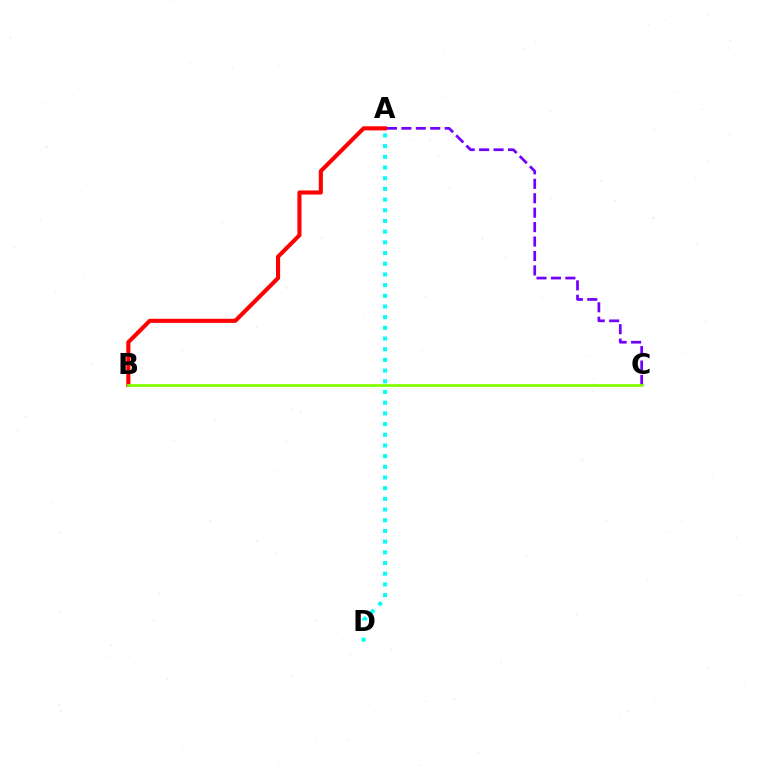{('A', 'C'): [{'color': '#7200ff', 'line_style': 'dashed', 'thickness': 1.96}], ('A', 'B'): [{'color': '#ff0000', 'line_style': 'solid', 'thickness': 2.94}], ('B', 'C'): [{'color': '#84ff00', 'line_style': 'solid', 'thickness': 1.98}], ('A', 'D'): [{'color': '#00fff6', 'line_style': 'dotted', 'thickness': 2.9}]}